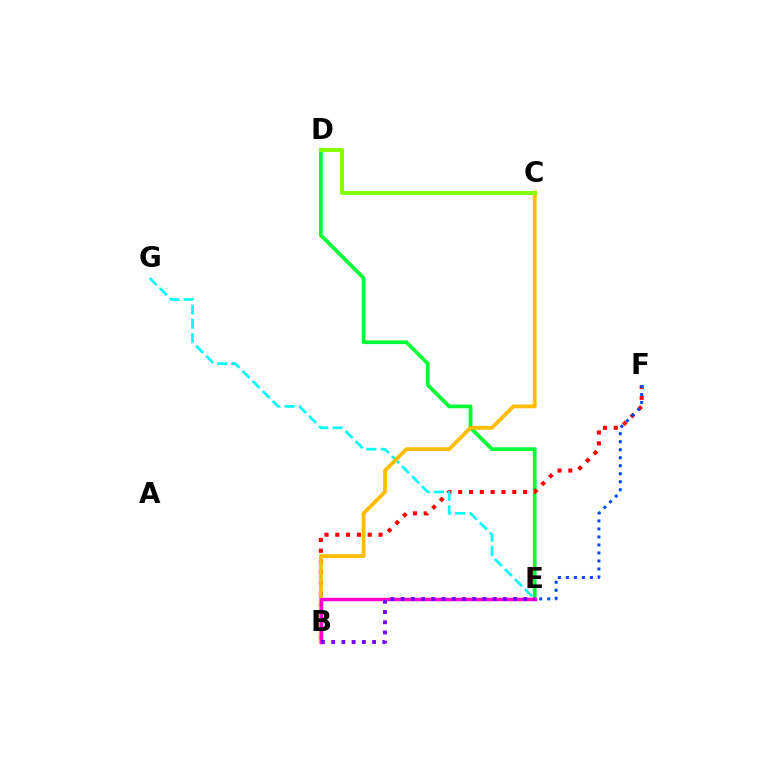{('D', 'E'): [{'color': '#00ff39', 'line_style': 'solid', 'thickness': 2.7}], ('B', 'F'): [{'color': '#ff0000', 'line_style': 'dotted', 'thickness': 2.94}], ('E', 'G'): [{'color': '#00fff6', 'line_style': 'dashed', 'thickness': 1.93}], ('B', 'C'): [{'color': '#ffbd00', 'line_style': 'solid', 'thickness': 2.76}], ('E', 'F'): [{'color': '#004bff', 'line_style': 'dotted', 'thickness': 2.18}], ('B', 'E'): [{'color': '#ff00cf', 'line_style': 'solid', 'thickness': 2.51}, {'color': '#7200ff', 'line_style': 'dotted', 'thickness': 2.78}], ('C', 'D'): [{'color': '#84ff00', 'line_style': 'solid', 'thickness': 2.84}]}